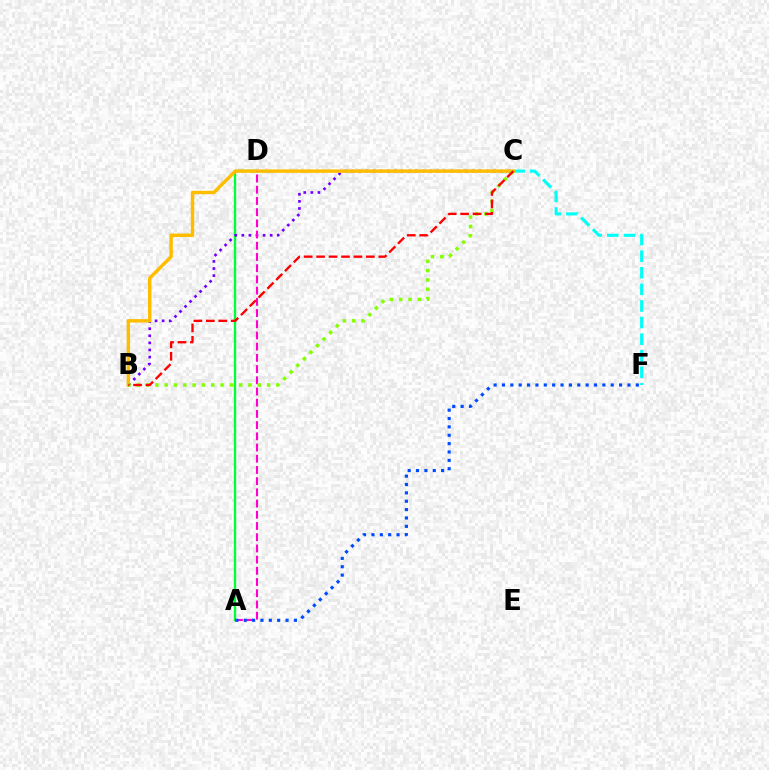{('A', 'D'): [{'color': '#00ff39', 'line_style': 'solid', 'thickness': 1.69}, {'color': '#ff00cf', 'line_style': 'dashed', 'thickness': 1.52}], ('B', 'C'): [{'color': '#7200ff', 'line_style': 'dotted', 'thickness': 1.93}, {'color': '#ffbd00', 'line_style': 'solid', 'thickness': 2.48}, {'color': '#84ff00', 'line_style': 'dotted', 'thickness': 2.53}, {'color': '#ff0000', 'line_style': 'dashed', 'thickness': 1.69}], ('C', 'F'): [{'color': '#00fff6', 'line_style': 'dashed', 'thickness': 2.25}], ('A', 'F'): [{'color': '#004bff', 'line_style': 'dotted', 'thickness': 2.27}]}